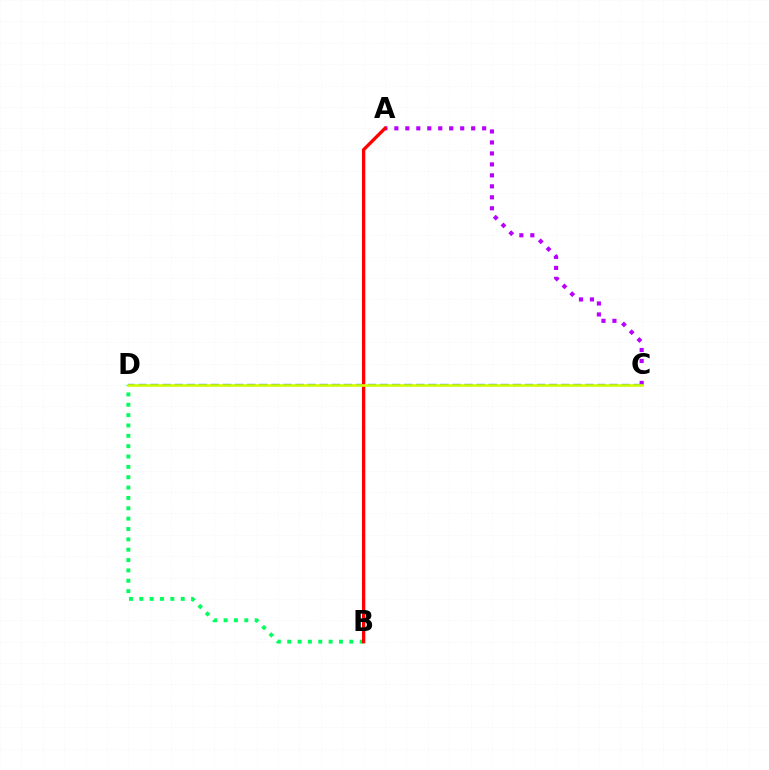{('A', 'C'): [{'color': '#b900ff', 'line_style': 'dotted', 'thickness': 2.98}], ('B', 'D'): [{'color': '#00ff5c', 'line_style': 'dotted', 'thickness': 2.81}], ('C', 'D'): [{'color': '#0074ff', 'line_style': 'dashed', 'thickness': 1.64}, {'color': '#d1ff00', 'line_style': 'solid', 'thickness': 1.89}], ('A', 'B'): [{'color': '#ff0000', 'line_style': 'solid', 'thickness': 2.39}]}